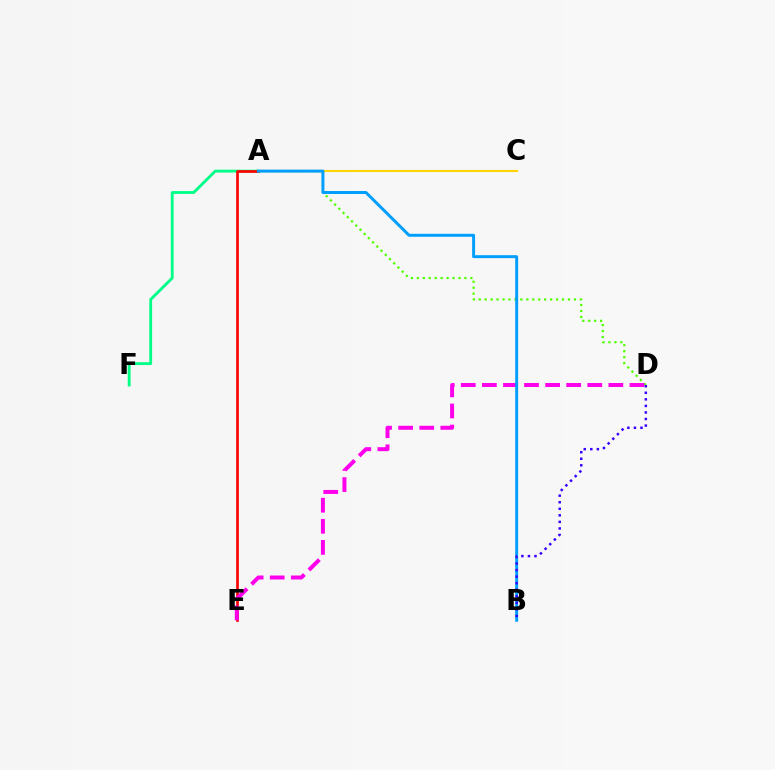{('A', 'F'): [{'color': '#00ff86', 'line_style': 'solid', 'thickness': 2.05}], ('A', 'C'): [{'color': '#ffd500', 'line_style': 'solid', 'thickness': 1.51}], ('A', 'E'): [{'color': '#ff0000', 'line_style': 'solid', 'thickness': 1.91}], ('A', 'D'): [{'color': '#4fff00', 'line_style': 'dotted', 'thickness': 1.62}], ('D', 'E'): [{'color': '#ff00ed', 'line_style': 'dashed', 'thickness': 2.86}], ('A', 'B'): [{'color': '#009eff', 'line_style': 'solid', 'thickness': 2.13}], ('B', 'D'): [{'color': '#3700ff', 'line_style': 'dotted', 'thickness': 1.78}]}